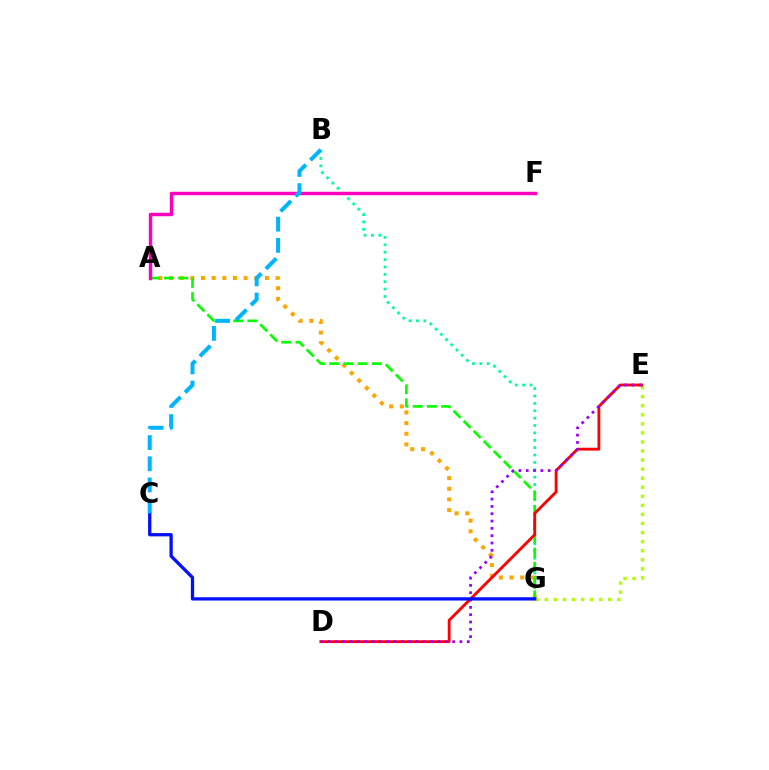{('B', 'G'): [{'color': '#00ff9d', 'line_style': 'dotted', 'thickness': 2.0}], ('A', 'G'): [{'color': '#ffa500', 'line_style': 'dotted', 'thickness': 2.89}, {'color': '#08ff00', 'line_style': 'dashed', 'thickness': 1.93}], ('E', 'G'): [{'color': '#b3ff00', 'line_style': 'dotted', 'thickness': 2.46}], ('D', 'E'): [{'color': '#ff0000', 'line_style': 'solid', 'thickness': 2.05}, {'color': '#9b00ff', 'line_style': 'dotted', 'thickness': 1.99}], ('A', 'F'): [{'color': '#ff00bd', 'line_style': 'solid', 'thickness': 2.47}], ('C', 'G'): [{'color': '#0010ff', 'line_style': 'solid', 'thickness': 2.36}], ('B', 'C'): [{'color': '#00b5ff', 'line_style': 'dashed', 'thickness': 2.88}]}